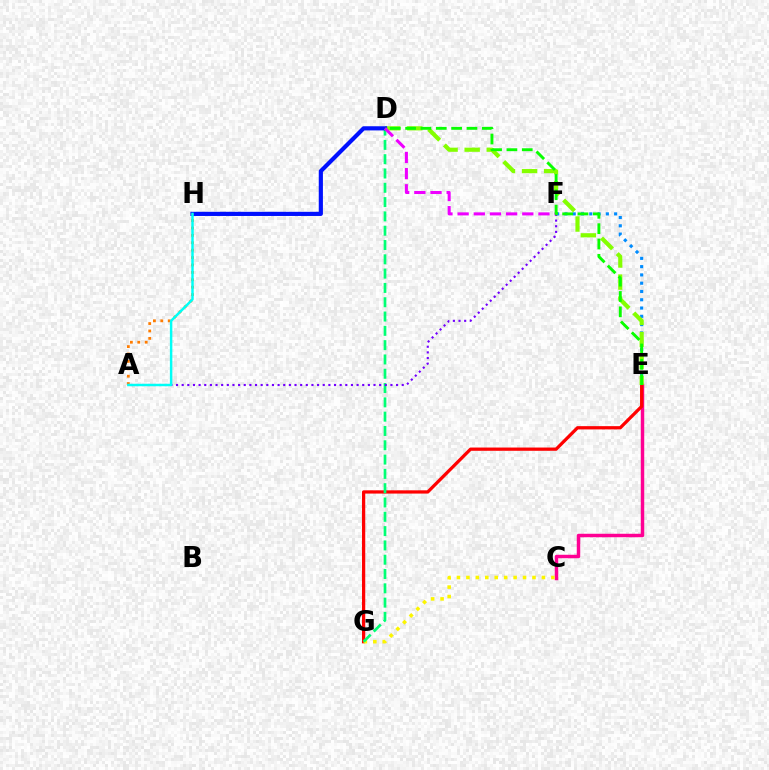{('C', 'E'): [{'color': '#ff0094', 'line_style': 'solid', 'thickness': 2.49}], ('E', 'F'): [{'color': '#008cff', 'line_style': 'dotted', 'thickness': 2.25}], ('E', 'G'): [{'color': '#ff0000', 'line_style': 'solid', 'thickness': 2.34}], ('C', 'G'): [{'color': '#fcf500', 'line_style': 'dotted', 'thickness': 2.57}], ('D', 'E'): [{'color': '#84ff00', 'line_style': 'dashed', 'thickness': 3.0}, {'color': '#08ff00', 'line_style': 'dashed', 'thickness': 2.08}], ('D', 'G'): [{'color': '#00ff74', 'line_style': 'dashed', 'thickness': 1.94}], ('A', 'F'): [{'color': '#7200ff', 'line_style': 'dotted', 'thickness': 1.53}], ('D', 'H'): [{'color': '#0010ff', 'line_style': 'solid', 'thickness': 3.0}], ('A', 'H'): [{'color': '#ff7c00', 'line_style': 'dotted', 'thickness': 2.01}, {'color': '#00fff6', 'line_style': 'solid', 'thickness': 1.77}], ('D', 'F'): [{'color': '#ee00ff', 'line_style': 'dashed', 'thickness': 2.2}]}